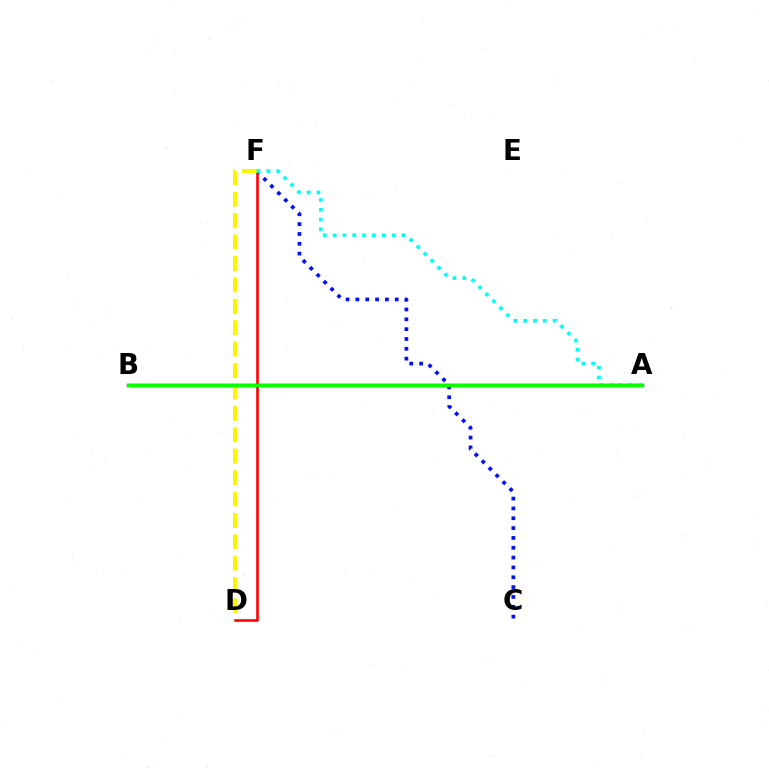{('C', 'F'): [{'color': '#0010ff', 'line_style': 'dotted', 'thickness': 2.67}], ('A', 'B'): [{'color': '#ee00ff', 'line_style': 'solid', 'thickness': 2.52}, {'color': '#08ff00', 'line_style': 'solid', 'thickness': 2.52}], ('D', 'F'): [{'color': '#ff0000', 'line_style': 'solid', 'thickness': 1.87}, {'color': '#fcf500', 'line_style': 'dashed', 'thickness': 2.91}], ('A', 'F'): [{'color': '#00fff6', 'line_style': 'dotted', 'thickness': 2.67}]}